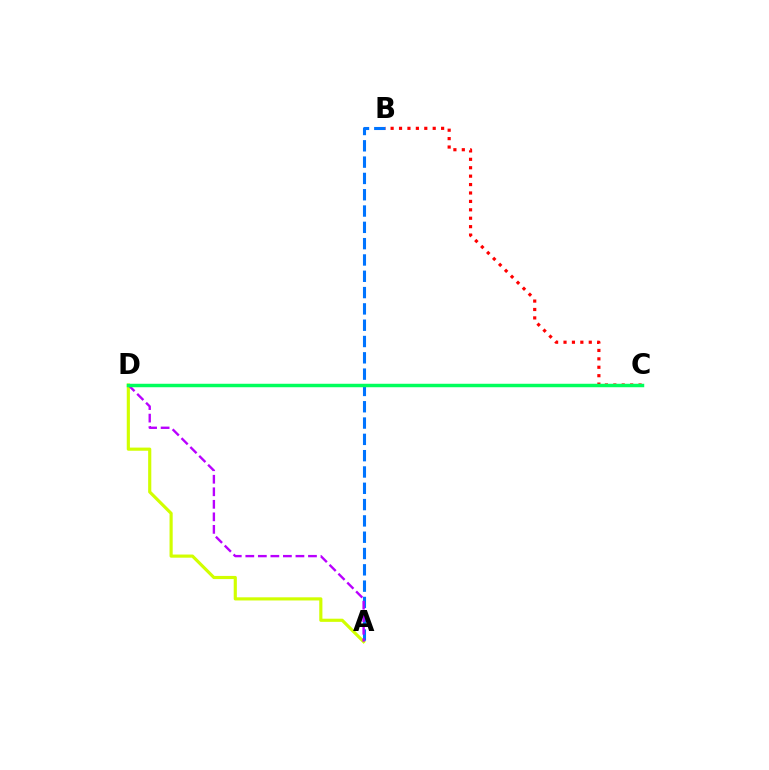{('A', 'D'): [{'color': '#d1ff00', 'line_style': 'solid', 'thickness': 2.27}, {'color': '#b900ff', 'line_style': 'dashed', 'thickness': 1.7}], ('A', 'B'): [{'color': '#0074ff', 'line_style': 'dashed', 'thickness': 2.22}], ('B', 'C'): [{'color': '#ff0000', 'line_style': 'dotted', 'thickness': 2.29}], ('C', 'D'): [{'color': '#00ff5c', 'line_style': 'solid', 'thickness': 2.5}]}